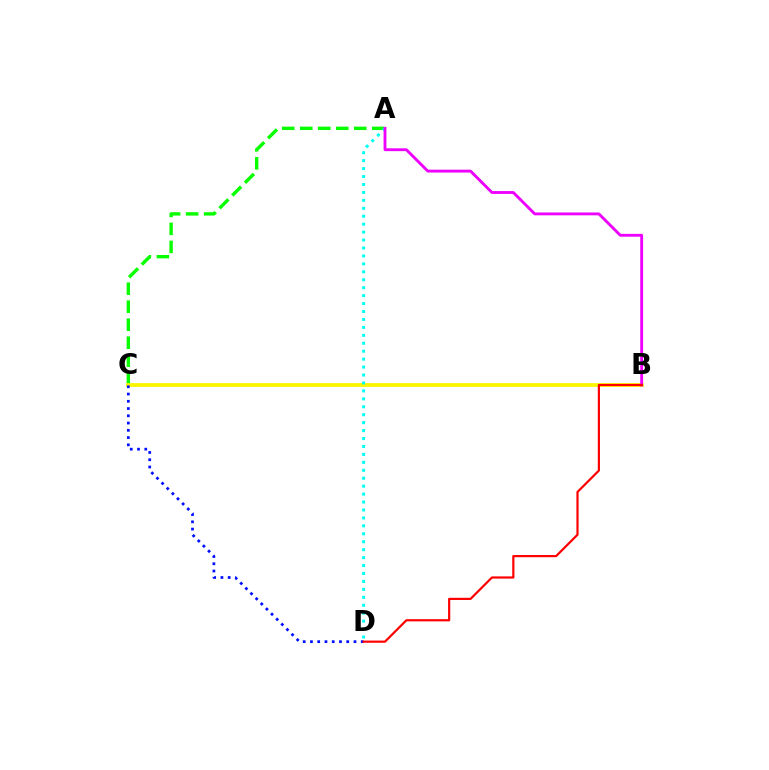{('A', 'C'): [{'color': '#08ff00', 'line_style': 'dashed', 'thickness': 2.45}], ('B', 'C'): [{'color': '#fcf500', 'line_style': 'solid', 'thickness': 2.74}], ('C', 'D'): [{'color': '#0010ff', 'line_style': 'dotted', 'thickness': 1.97}], ('A', 'D'): [{'color': '#00fff6', 'line_style': 'dotted', 'thickness': 2.16}], ('A', 'B'): [{'color': '#ee00ff', 'line_style': 'solid', 'thickness': 2.05}], ('B', 'D'): [{'color': '#ff0000', 'line_style': 'solid', 'thickness': 1.58}]}